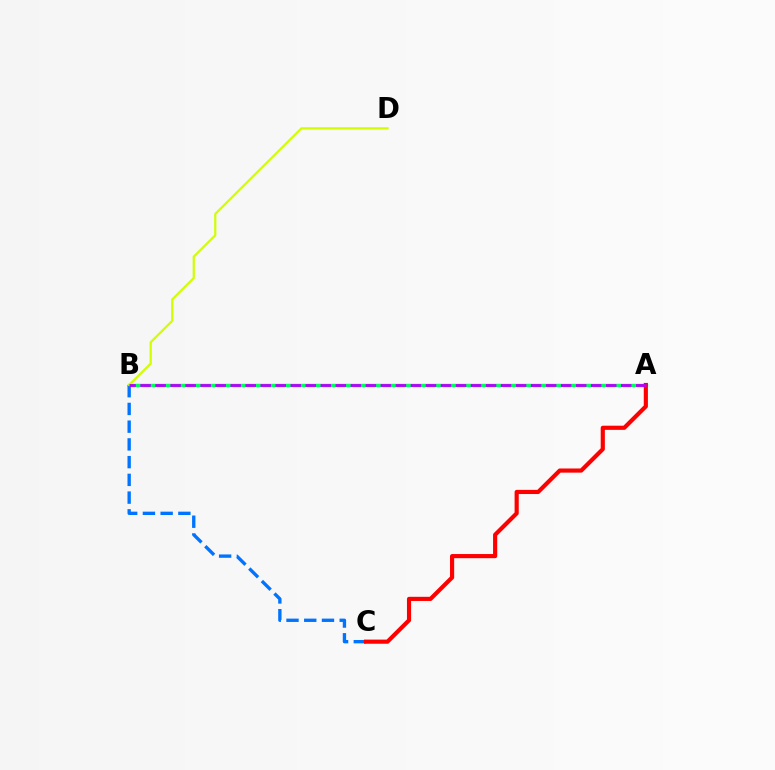{('A', 'B'): [{'color': '#00ff5c', 'line_style': 'solid', 'thickness': 2.44}, {'color': '#b900ff', 'line_style': 'dashed', 'thickness': 2.04}], ('B', 'C'): [{'color': '#0074ff', 'line_style': 'dashed', 'thickness': 2.41}], ('B', 'D'): [{'color': '#d1ff00', 'line_style': 'solid', 'thickness': 1.6}], ('A', 'C'): [{'color': '#ff0000', 'line_style': 'solid', 'thickness': 2.99}]}